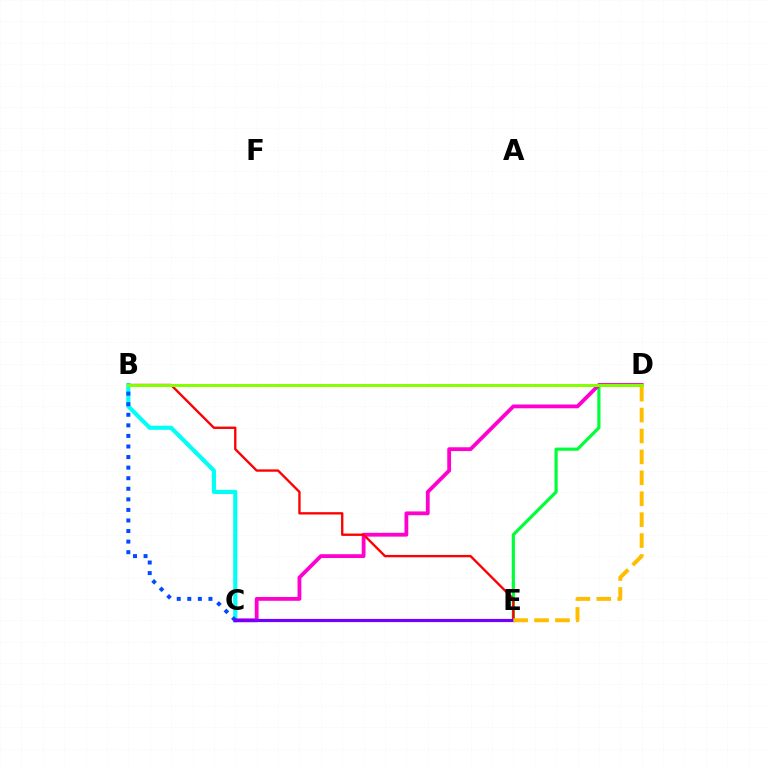{('B', 'C'): [{'color': '#00fff6', 'line_style': 'solid', 'thickness': 2.97}, {'color': '#004bff', 'line_style': 'dotted', 'thickness': 2.87}], ('D', 'E'): [{'color': '#00ff39', 'line_style': 'solid', 'thickness': 2.3}, {'color': '#ffbd00', 'line_style': 'dashed', 'thickness': 2.84}], ('C', 'D'): [{'color': '#ff00cf', 'line_style': 'solid', 'thickness': 2.74}], ('B', 'E'): [{'color': '#ff0000', 'line_style': 'solid', 'thickness': 1.69}], ('B', 'D'): [{'color': '#84ff00', 'line_style': 'solid', 'thickness': 2.13}], ('C', 'E'): [{'color': '#7200ff', 'line_style': 'solid', 'thickness': 2.3}]}